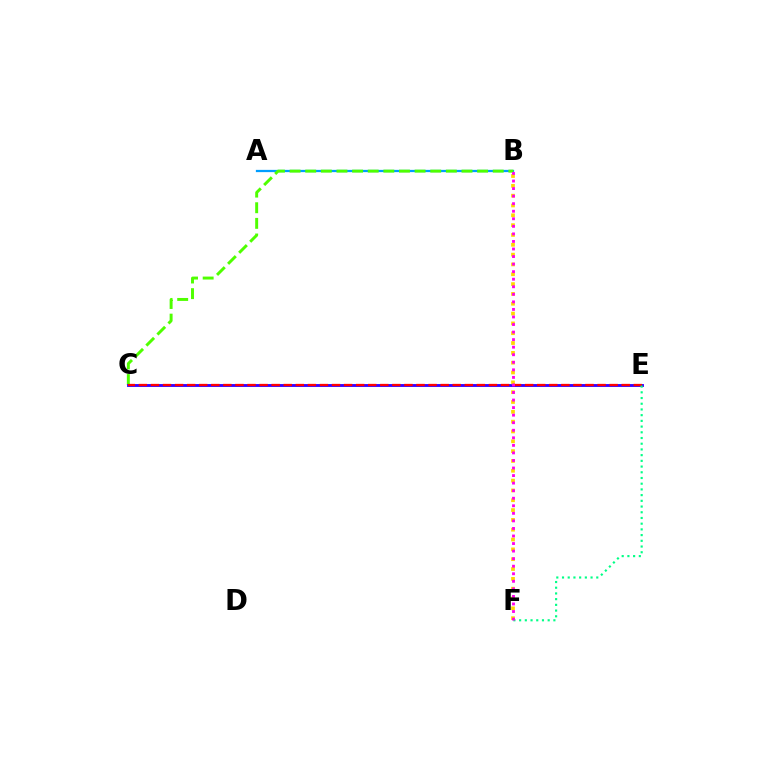{('A', 'B'): [{'color': '#009eff', 'line_style': 'solid', 'thickness': 1.63}], ('B', 'C'): [{'color': '#4fff00', 'line_style': 'dashed', 'thickness': 2.12}], ('C', 'E'): [{'color': '#3700ff', 'line_style': 'solid', 'thickness': 2.07}, {'color': '#ff0000', 'line_style': 'dashed', 'thickness': 1.64}], ('B', 'F'): [{'color': '#ffd500', 'line_style': 'dotted', 'thickness': 2.67}, {'color': '#ff00ed', 'line_style': 'dotted', 'thickness': 2.05}], ('E', 'F'): [{'color': '#00ff86', 'line_style': 'dotted', 'thickness': 1.55}]}